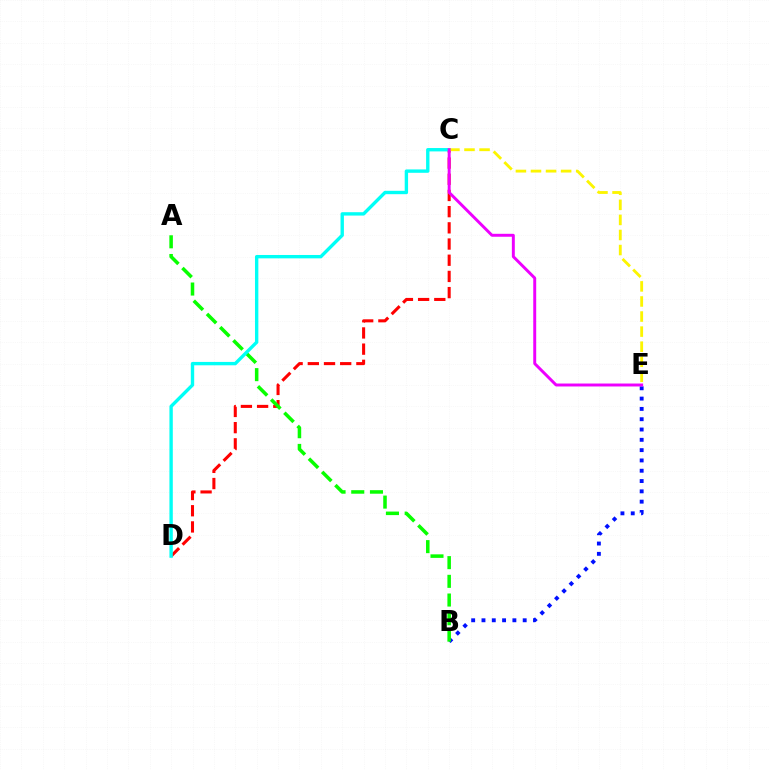{('B', 'E'): [{'color': '#0010ff', 'line_style': 'dotted', 'thickness': 2.8}], ('C', 'D'): [{'color': '#ff0000', 'line_style': 'dashed', 'thickness': 2.2}, {'color': '#00fff6', 'line_style': 'solid', 'thickness': 2.43}], ('A', 'B'): [{'color': '#08ff00', 'line_style': 'dashed', 'thickness': 2.54}], ('C', 'E'): [{'color': '#fcf500', 'line_style': 'dashed', 'thickness': 2.05}, {'color': '#ee00ff', 'line_style': 'solid', 'thickness': 2.12}]}